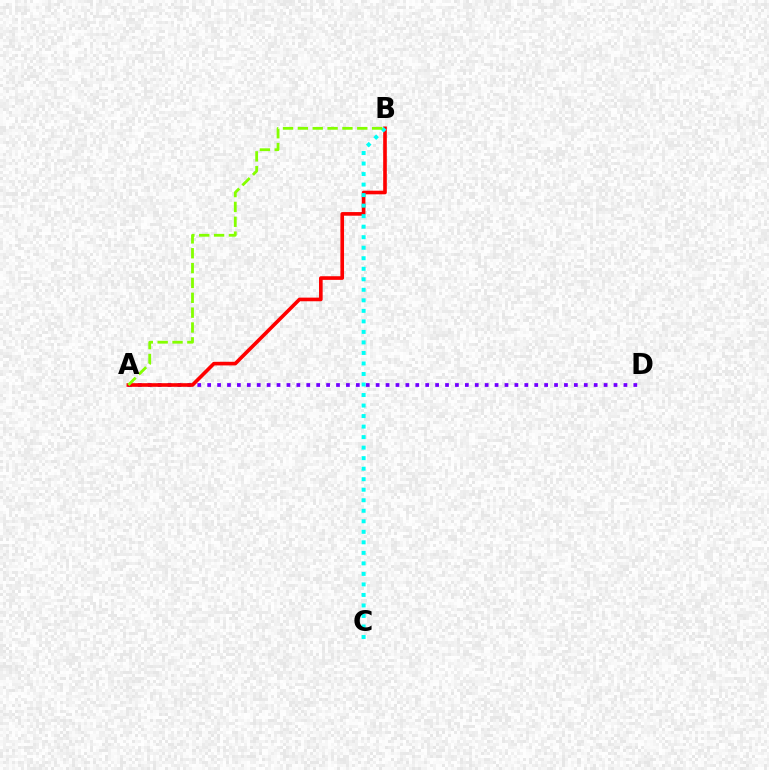{('A', 'D'): [{'color': '#7200ff', 'line_style': 'dotted', 'thickness': 2.69}], ('A', 'B'): [{'color': '#ff0000', 'line_style': 'solid', 'thickness': 2.62}, {'color': '#84ff00', 'line_style': 'dashed', 'thickness': 2.02}], ('B', 'C'): [{'color': '#00fff6', 'line_style': 'dotted', 'thickness': 2.86}]}